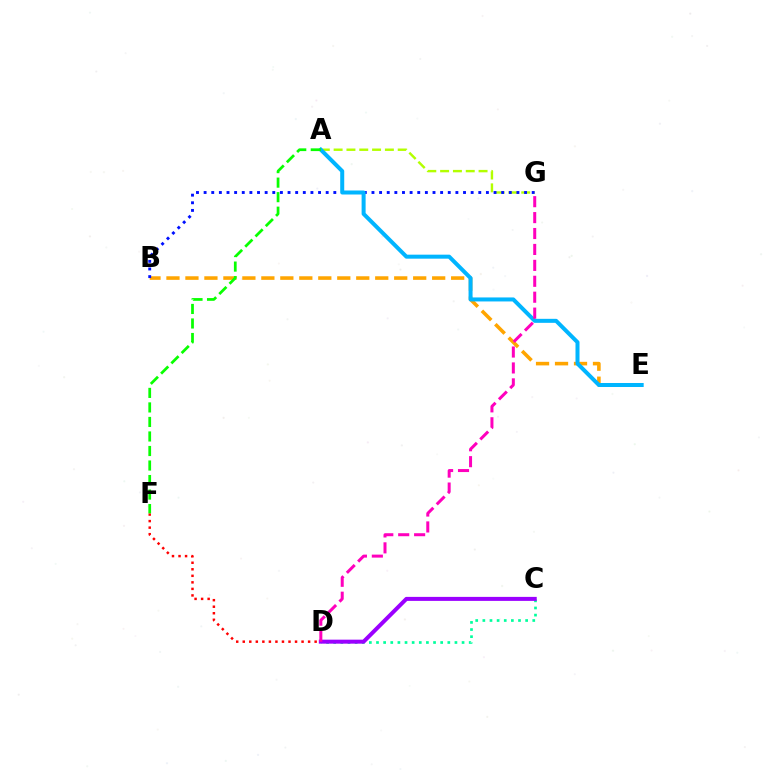{('C', 'D'): [{'color': '#00ff9d', 'line_style': 'dotted', 'thickness': 1.94}, {'color': '#9b00ff', 'line_style': 'solid', 'thickness': 2.88}], ('A', 'G'): [{'color': '#b3ff00', 'line_style': 'dashed', 'thickness': 1.74}], ('B', 'E'): [{'color': '#ffa500', 'line_style': 'dashed', 'thickness': 2.58}], ('B', 'G'): [{'color': '#0010ff', 'line_style': 'dotted', 'thickness': 2.07}], ('A', 'E'): [{'color': '#00b5ff', 'line_style': 'solid', 'thickness': 2.89}], ('D', 'G'): [{'color': '#ff00bd', 'line_style': 'dashed', 'thickness': 2.16}], ('D', 'F'): [{'color': '#ff0000', 'line_style': 'dotted', 'thickness': 1.78}], ('A', 'F'): [{'color': '#08ff00', 'line_style': 'dashed', 'thickness': 1.97}]}